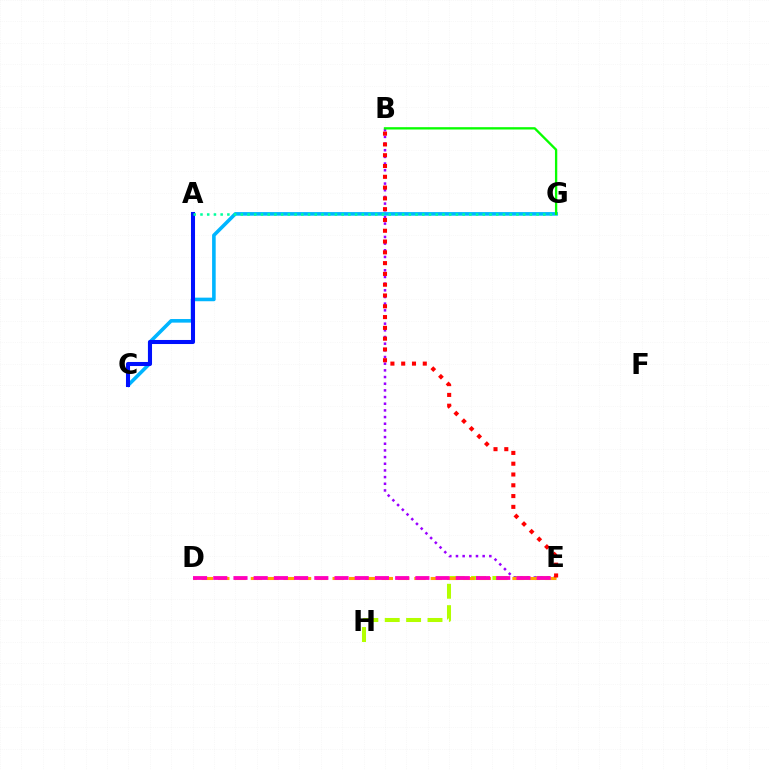{('E', 'H'): [{'color': '#b3ff00', 'line_style': 'dashed', 'thickness': 2.9}], ('B', 'E'): [{'color': '#9b00ff', 'line_style': 'dotted', 'thickness': 1.81}, {'color': '#ff0000', 'line_style': 'dotted', 'thickness': 2.93}], ('D', 'E'): [{'color': '#ffa500', 'line_style': 'dashed', 'thickness': 2.22}, {'color': '#ff00bd', 'line_style': 'dashed', 'thickness': 2.75}], ('C', 'G'): [{'color': '#00b5ff', 'line_style': 'solid', 'thickness': 2.59}], ('A', 'C'): [{'color': '#0010ff', 'line_style': 'solid', 'thickness': 2.92}], ('B', 'G'): [{'color': '#08ff00', 'line_style': 'solid', 'thickness': 1.67}], ('A', 'G'): [{'color': '#00ff9d', 'line_style': 'dotted', 'thickness': 1.83}]}